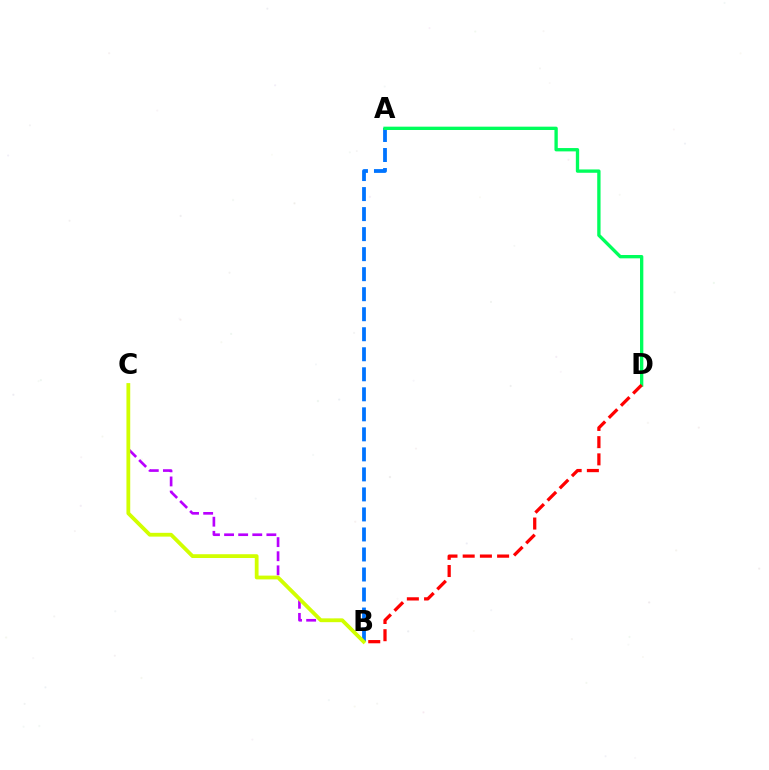{('B', 'C'): [{'color': '#b900ff', 'line_style': 'dashed', 'thickness': 1.92}, {'color': '#d1ff00', 'line_style': 'solid', 'thickness': 2.73}], ('A', 'B'): [{'color': '#0074ff', 'line_style': 'dashed', 'thickness': 2.72}], ('A', 'D'): [{'color': '#00ff5c', 'line_style': 'solid', 'thickness': 2.4}], ('B', 'D'): [{'color': '#ff0000', 'line_style': 'dashed', 'thickness': 2.34}]}